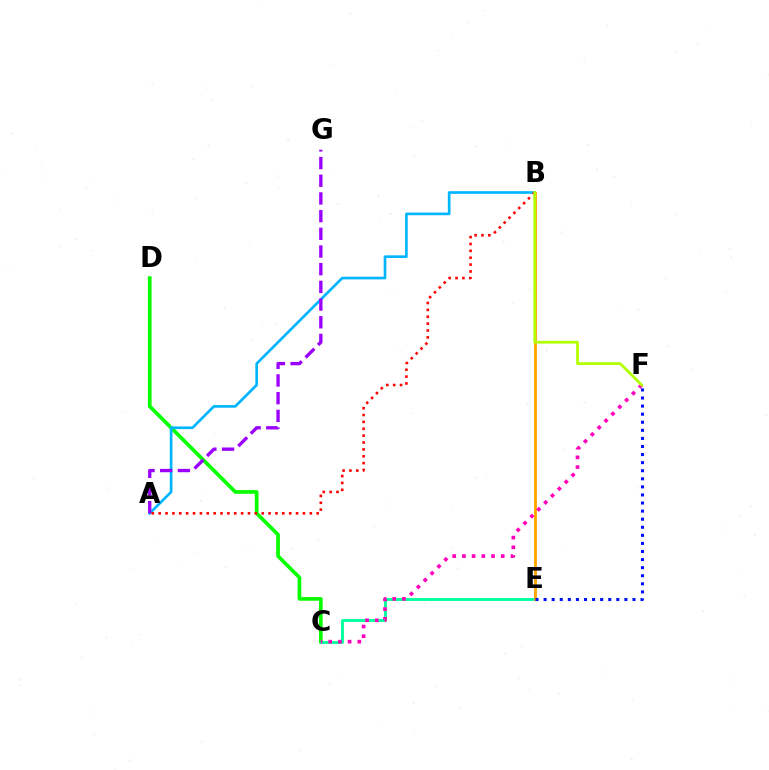{('C', 'D'): [{'color': '#08ff00', 'line_style': 'solid', 'thickness': 2.65}], ('C', 'E'): [{'color': '#00ff9d', 'line_style': 'solid', 'thickness': 2.05}], ('B', 'E'): [{'color': '#ffa500', 'line_style': 'solid', 'thickness': 2.06}], ('A', 'B'): [{'color': '#00b5ff', 'line_style': 'solid', 'thickness': 1.92}, {'color': '#ff0000', 'line_style': 'dotted', 'thickness': 1.87}], ('E', 'F'): [{'color': '#0010ff', 'line_style': 'dotted', 'thickness': 2.19}], ('C', 'F'): [{'color': '#ff00bd', 'line_style': 'dotted', 'thickness': 2.64}], ('A', 'G'): [{'color': '#9b00ff', 'line_style': 'dashed', 'thickness': 2.4}], ('B', 'F'): [{'color': '#b3ff00', 'line_style': 'solid', 'thickness': 2.0}]}